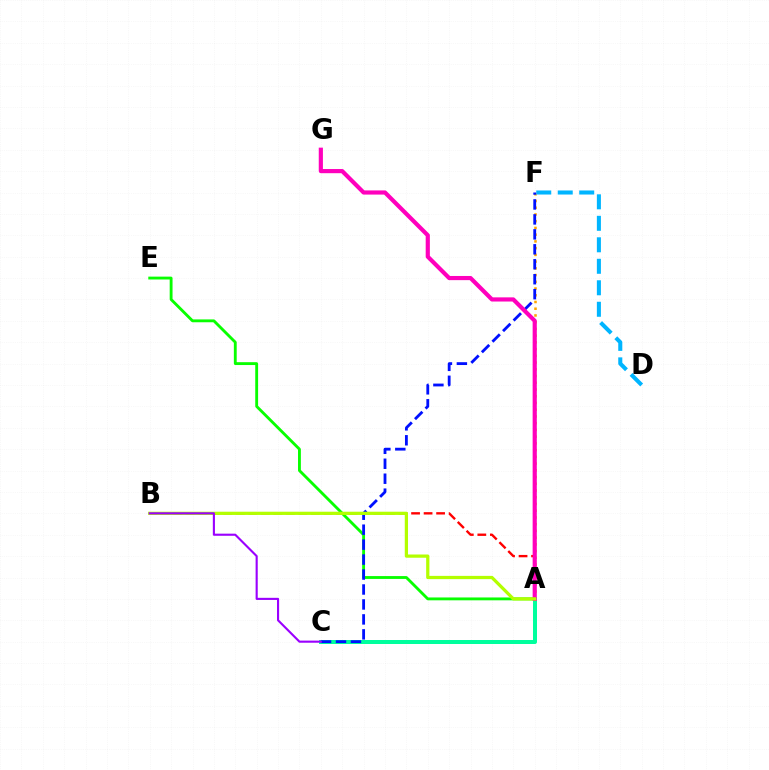{('A', 'E'): [{'color': '#08ff00', 'line_style': 'solid', 'thickness': 2.05}], ('A', 'F'): [{'color': '#ffa500', 'line_style': 'dotted', 'thickness': 1.83}], ('A', 'C'): [{'color': '#00ff9d', 'line_style': 'solid', 'thickness': 2.88}], ('D', 'F'): [{'color': '#00b5ff', 'line_style': 'dashed', 'thickness': 2.92}], ('A', 'B'): [{'color': '#ff0000', 'line_style': 'dashed', 'thickness': 1.7}, {'color': '#b3ff00', 'line_style': 'solid', 'thickness': 2.33}], ('C', 'F'): [{'color': '#0010ff', 'line_style': 'dashed', 'thickness': 2.03}], ('A', 'G'): [{'color': '#ff00bd', 'line_style': 'solid', 'thickness': 3.0}], ('B', 'C'): [{'color': '#9b00ff', 'line_style': 'solid', 'thickness': 1.53}]}